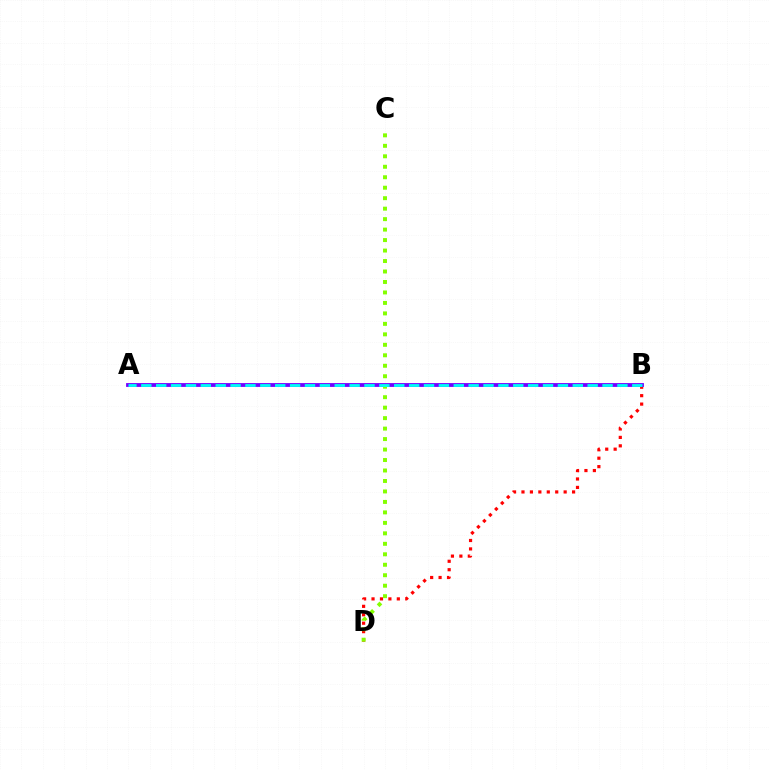{('B', 'D'): [{'color': '#ff0000', 'line_style': 'dotted', 'thickness': 2.29}], ('A', 'B'): [{'color': '#7200ff', 'line_style': 'solid', 'thickness': 2.75}, {'color': '#00fff6', 'line_style': 'dashed', 'thickness': 2.02}], ('C', 'D'): [{'color': '#84ff00', 'line_style': 'dotted', 'thickness': 2.85}]}